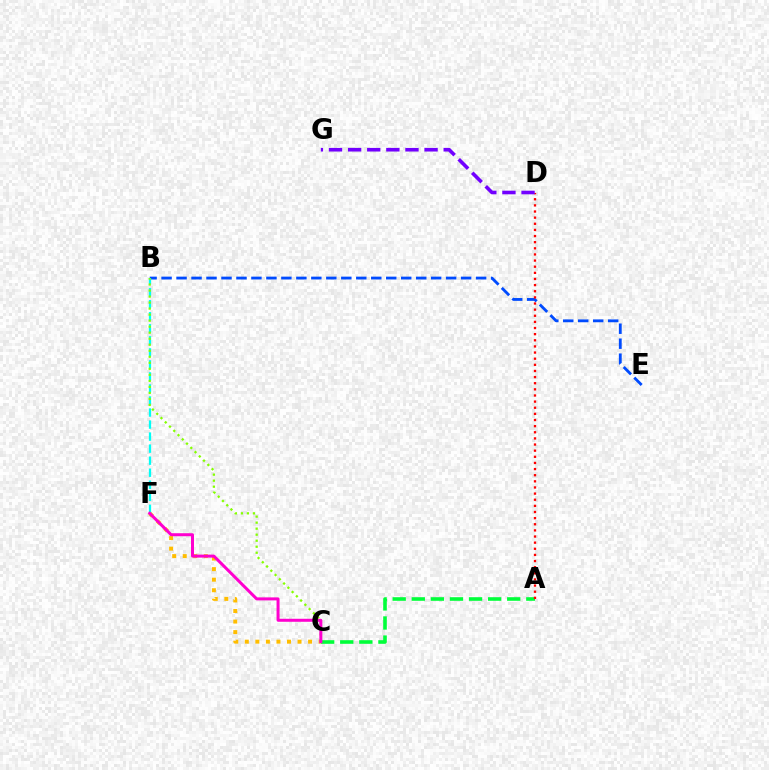{('A', 'C'): [{'color': '#00ff39', 'line_style': 'dashed', 'thickness': 2.59}], ('B', 'E'): [{'color': '#004bff', 'line_style': 'dashed', 'thickness': 2.03}], ('A', 'D'): [{'color': '#ff0000', 'line_style': 'dotted', 'thickness': 1.67}], ('C', 'F'): [{'color': '#ffbd00', 'line_style': 'dotted', 'thickness': 2.87}, {'color': '#ff00cf', 'line_style': 'solid', 'thickness': 2.16}], ('B', 'F'): [{'color': '#00fff6', 'line_style': 'dashed', 'thickness': 1.63}], ('B', 'C'): [{'color': '#84ff00', 'line_style': 'dotted', 'thickness': 1.64}], ('D', 'G'): [{'color': '#7200ff', 'line_style': 'dashed', 'thickness': 2.6}]}